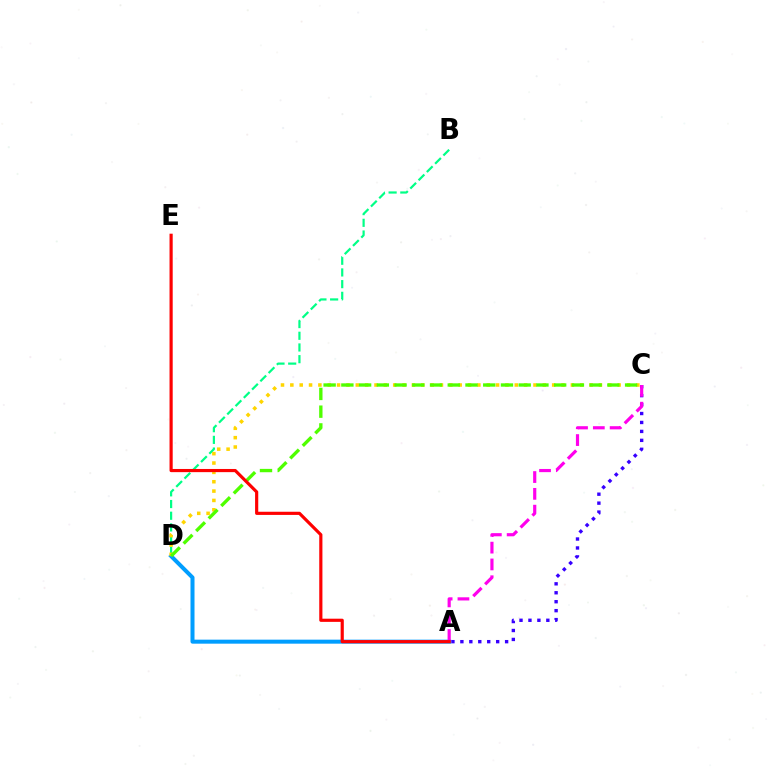{('A', 'D'): [{'color': '#009eff', 'line_style': 'solid', 'thickness': 2.89}], ('A', 'C'): [{'color': '#3700ff', 'line_style': 'dotted', 'thickness': 2.43}, {'color': '#ff00ed', 'line_style': 'dashed', 'thickness': 2.28}], ('B', 'D'): [{'color': '#00ff86', 'line_style': 'dashed', 'thickness': 1.59}], ('C', 'D'): [{'color': '#ffd500', 'line_style': 'dotted', 'thickness': 2.54}, {'color': '#4fff00', 'line_style': 'dashed', 'thickness': 2.41}], ('A', 'E'): [{'color': '#ff0000', 'line_style': 'solid', 'thickness': 2.28}]}